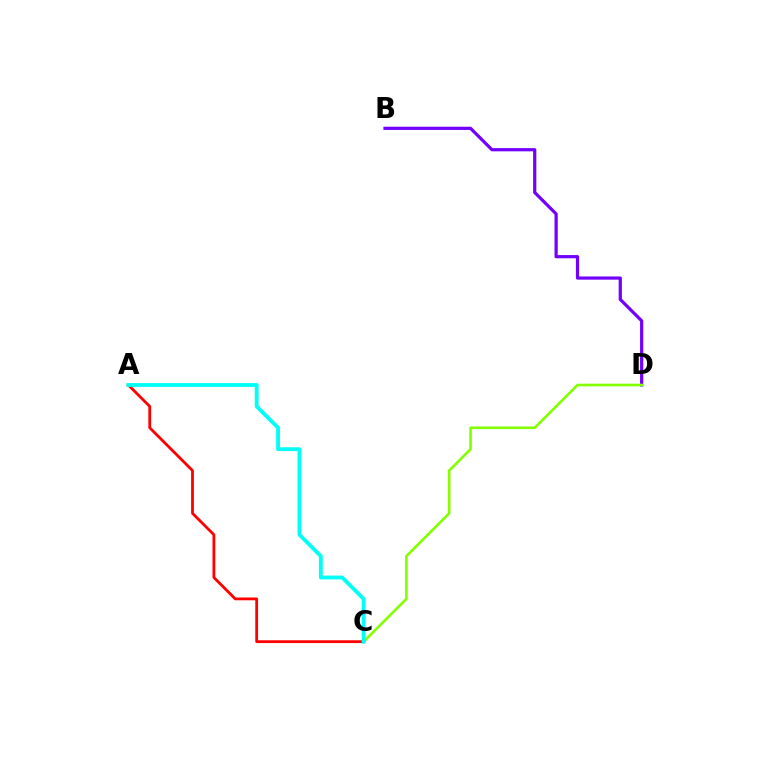{('B', 'D'): [{'color': '#7200ff', 'line_style': 'solid', 'thickness': 2.31}], ('C', 'D'): [{'color': '#84ff00', 'line_style': 'solid', 'thickness': 1.88}], ('A', 'C'): [{'color': '#ff0000', 'line_style': 'solid', 'thickness': 2.01}, {'color': '#00fff6', 'line_style': 'solid', 'thickness': 2.76}]}